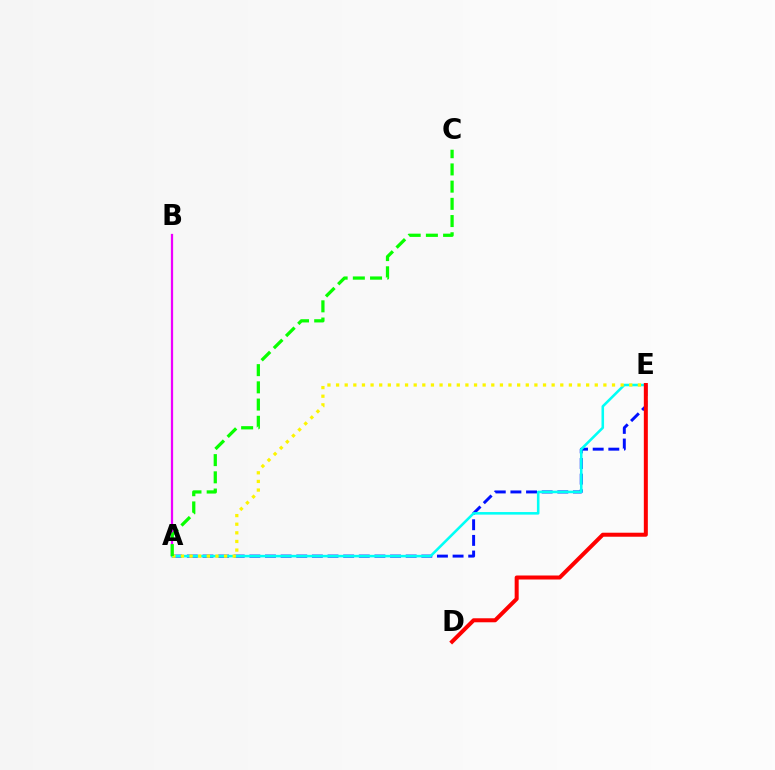{('A', 'E'): [{'color': '#0010ff', 'line_style': 'dashed', 'thickness': 2.12}, {'color': '#00fff6', 'line_style': 'solid', 'thickness': 1.85}, {'color': '#fcf500', 'line_style': 'dotted', 'thickness': 2.34}], ('A', 'B'): [{'color': '#ee00ff', 'line_style': 'solid', 'thickness': 1.61}], ('A', 'C'): [{'color': '#08ff00', 'line_style': 'dashed', 'thickness': 2.34}], ('D', 'E'): [{'color': '#ff0000', 'line_style': 'solid', 'thickness': 2.89}]}